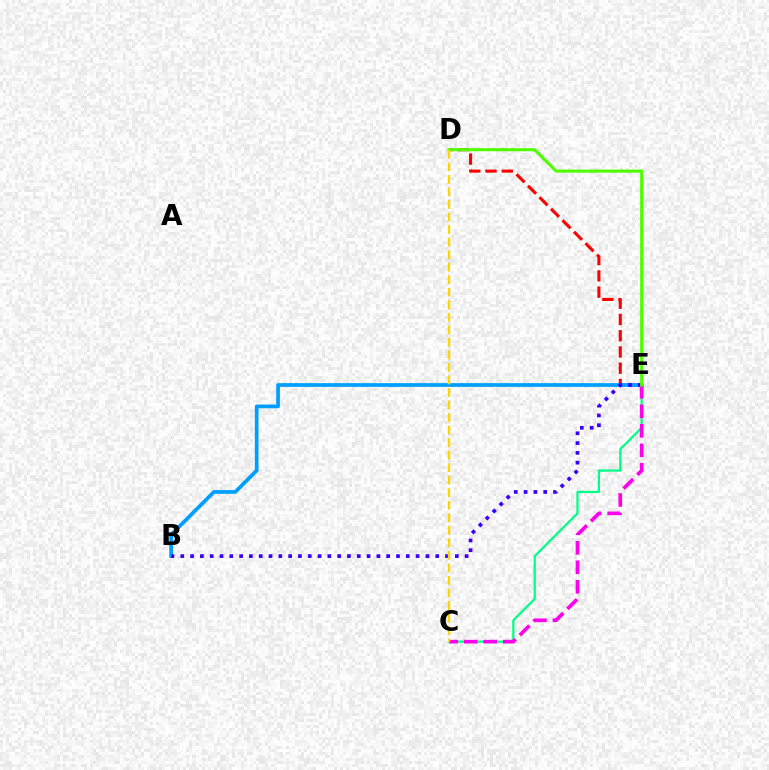{('D', 'E'): [{'color': '#ff0000', 'line_style': 'dashed', 'thickness': 2.21}, {'color': '#4fff00', 'line_style': 'solid', 'thickness': 2.22}], ('C', 'E'): [{'color': '#00ff86', 'line_style': 'solid', 'thickness': 1.61}, {'color': '#ff00ed', 'line_style': 'dashed', 'thickness': 2.65}], ('B', 'E'): [{'color': '#009eff', 'line_style': 'solid', 'thickness': 2.68}, {'color': '#3700ff', 'line_style': 'dotted', 'thickness': 2.66}], ('C', 'D'): [{'color': '#ffd500', 'line_style': 'dashed', 'thickness': 1.7}]}